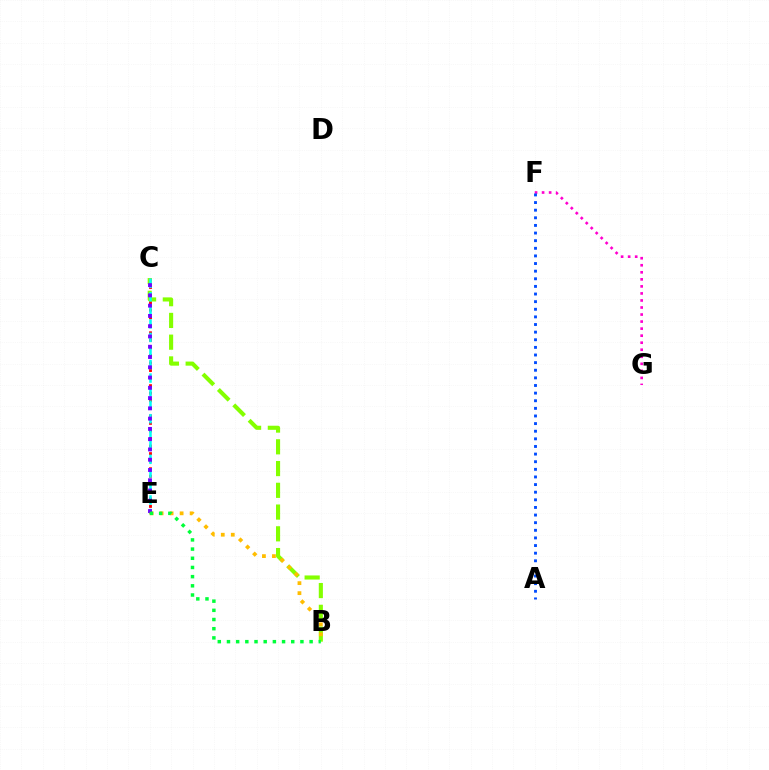{('C', 'E'): [{'color': '#ff0000', 'line_style': 'dotted', 'thickness': 2.05}, {'color': '#00fff6', 'line_style': 'dashed', 'thickness': 1.84}, {'color': '#7200ff', 'line_style': 'dotted', 'thickness': 2.79}], ('B', 'C'): [{'color': '#84ff00', 'line_style': 'dashed', 'thickness': 2.95}], ('B', 'E'): [{'color': '#ffbd00', 'line_style': 'dotted', 'thickness': 2.72}, {'color': '#00ff39', 'line_style': 'dotted', 'thickness': 2.49}], ('F', 'G'): [{'color': '#ff00cf', 'line_style': 'dotted', 'thickness': 1.91}], ('A', 'F'): [{'color': '#004bff', 'line_style': 'dotted', 'thickness': 2.07}]}